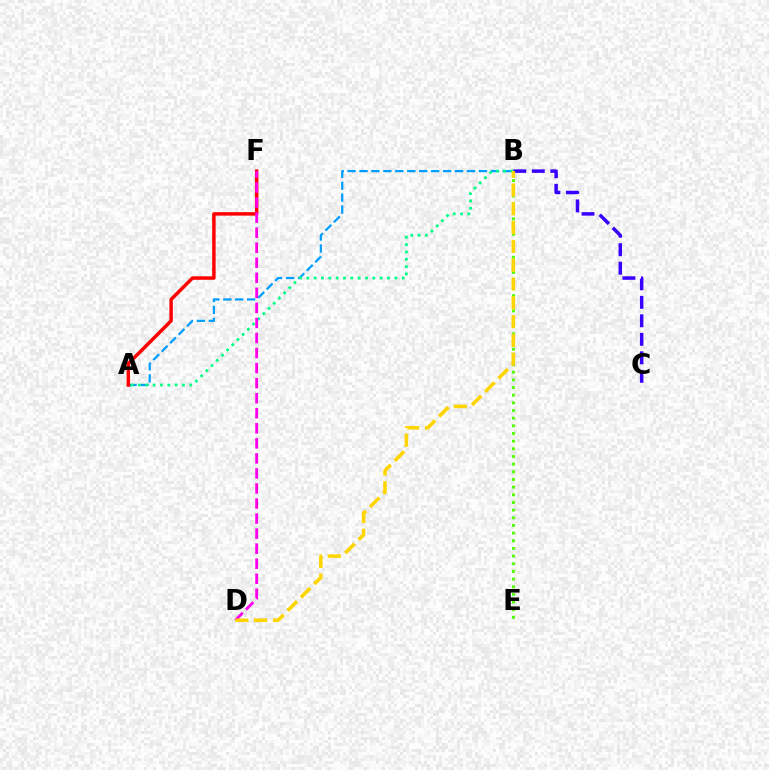{('A', 'B'): [{'color': '#009eff', 'line_style': 'dashed', 'thickness': 1.62}, {'color': '#00ff86', 'line_style': 'dotted', 'thickness': 1.99}], ('B', 'E'): [{'color': '#4fff00', 'line_style': 'dotted', 'thickness': 2.08}], ('A', 'F'): [{'color': '#ff0000', 'line_style': 'solid', 'thickness': 2.5}], ('B', 'C'): [{'color': '#3700ff', 'line_style': 'dashed', 'thickness': 2.51}], ('D', 'F'): [{'color': '#ff00ed', 'line_style': 'dashed', 'thickness': 2.04}], ('B', 'D'): [{'color': '#ffd500', 'line_style': 'dashed', 'thickness': 2.55}]}